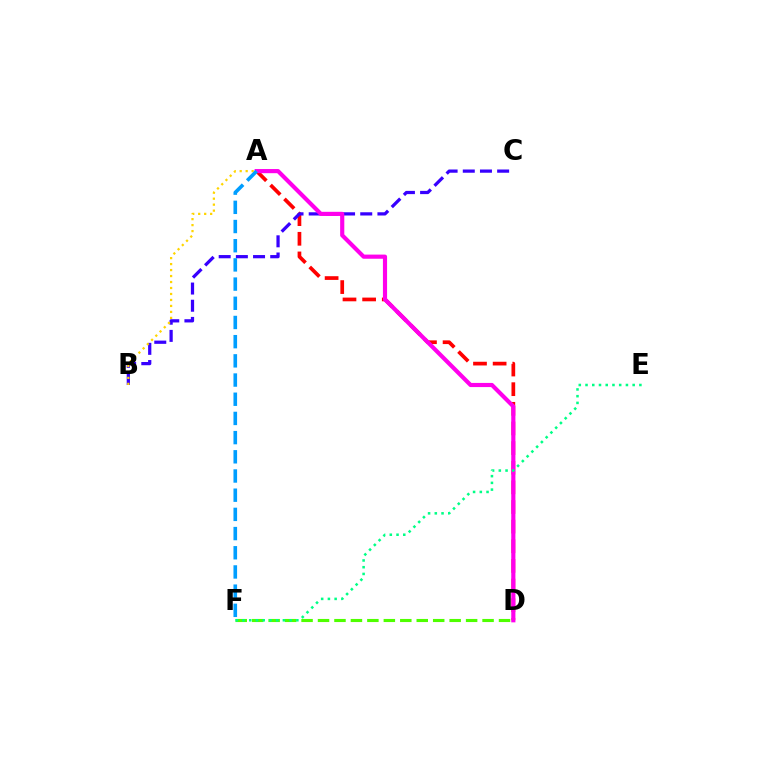{('A', 'D'): [{'color': '#ff0000', 'line_style': 'dashed', 'thickness': 2.67}, {'color': '#ff00ed', 'line_style': 'solid', 'thickness': 2.99}], ('B', 'C'): [{'color': '#3700ff', 'line_style': 'dashed', 'thickness': 2.33}], ('A', 'B'): [{'color': '#ffd500', 'line_style': 'dotted', 'thickness': 1.62}], ('D', 'F'): [{'color': '#4fff00', 'line_style': 'dashed', 'thickness': 2.24}], ('A', 'F'): [{'color': '#009eff', 'line_style': 'dashed', 'thickness': 2.61}], ('E', 'F'): [{'color': '#00ff86', 'line_style': 'dotted', 'thickness': 1.83}]}